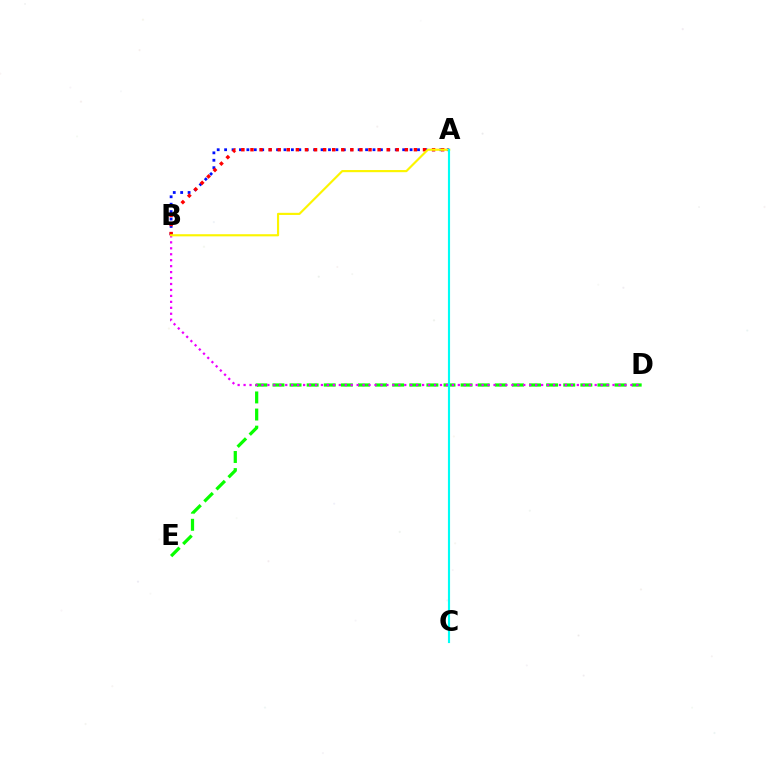{('D', 'E'): [{'color': '#08ff00', 'line_style': 'dashed', 'thickness': 2.32}], ('A', 'B'): [{'color': '#0010ff', 'line_style': 'dotted', 'thickness': 2.02}, {'color': '#ff0000', 'line_style': 'dotted', 'thickness': 2.47}, {'color': '#fcf500', 'line_style': 'solid', 'thickness': 1.55}], ('B', 'D'): [{'color': '#ee00ff', 'line_style': 'dotted', 'thickness': 1.62}], ('A', 'C'): [{'color': '#00fff6', 'line_style': 'solid', 'thickness': 1.54}]}